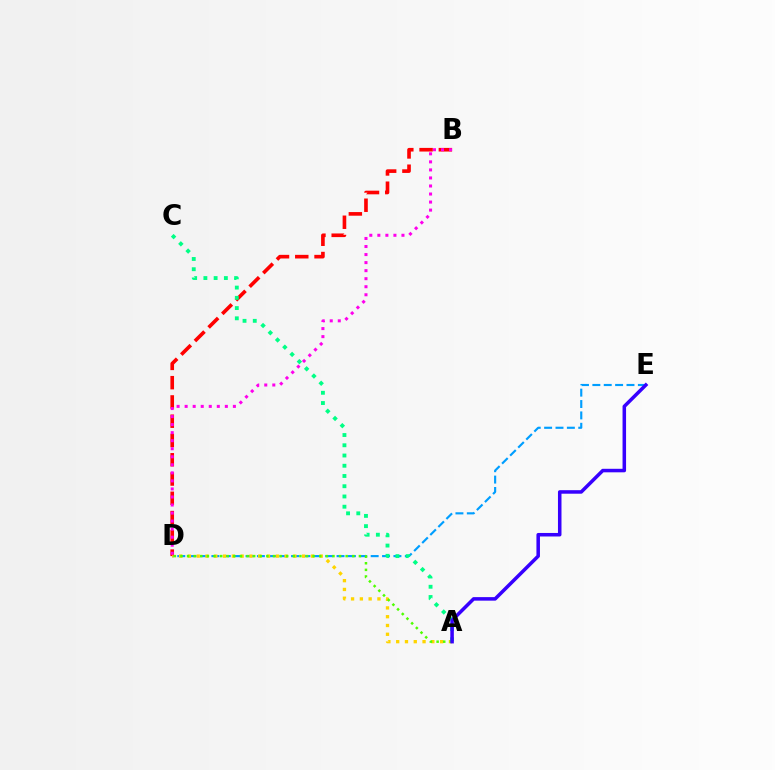{('D', 'E'): [{'color': '#009eff', 'line_style': 'dashed', 'thickness': 1.55}], ('B', 'D'): [{'color': '#ff0000', 'line_style': 'dashed', 'thickness': 2.62}, {'color': '#ff00ed', 'line_style': 'dotted', 'thickness': 2.18}], ('A', 'D'): [{'color': '#ffd500', 'line_style': 'dotted', 'thickness': 2.39}, {'color': '#4fff00', 'line_style': 'dotted', 'thickness': 1.8}], ('A', 'C'): [{'color': '#00ff86', 'line_style': 'dotted', 'thickness': 2.78}], ('A', 'E'): [{'color': '#3700ff', 'line_style': 'solid', 'thickness': 2.54}]}